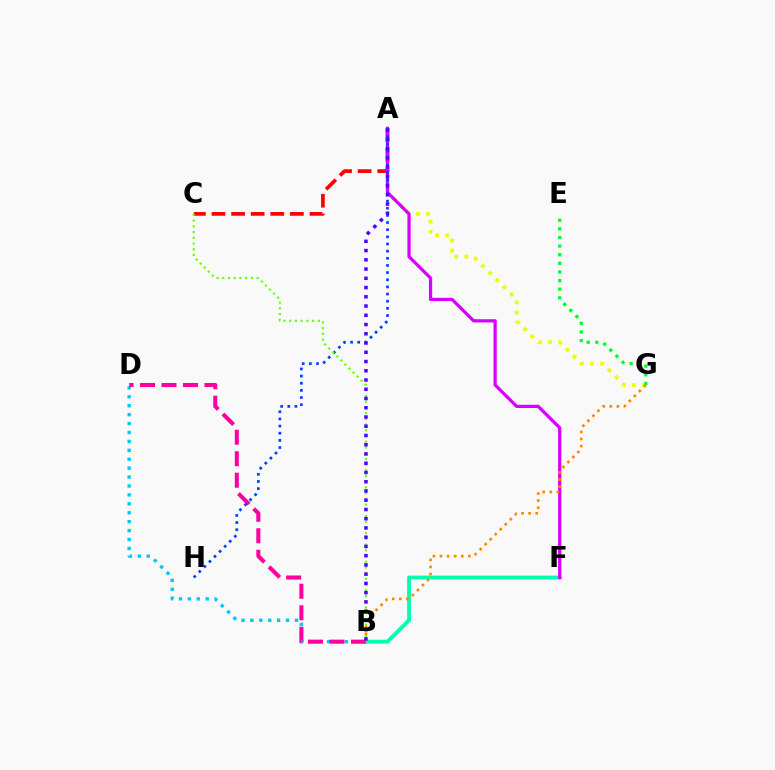{('A', 'G'): [{'color': '#eeff00', 'line_style': 'dotted', 'thickness': 2.75}], ('A', 'C'): [{'color': '#ff0000', 'line_style': 'dashed', 'thickness': 2.66}], ('B', 'F'): [{'color': '#00ffaf', 'line_style': 'solid', 'thickness': 2.78}], ('A', 'F'): [{'color': '#d600ff', 'line_style': 'solid', 'thickness': 2.33}], ('B', 'D'): [{'color': '#00c7ff', 'line_style': 'dotted', 'thickness': 2.42}, {'color': '#ff00a0', 'line_style': 'dashed', 'thickness': 2.92}], ('B', 'G'): [{'color': '#ff8800', 'line_style': 'dotted', 'thickness': 1.93}], ('A', 'H'): [{'color': '#003fff', 'line_style': 'dotted', 'thickness': 1.94}], ('B', 'C'): [{'color': '#66ff00', 'line_style': 'dotted', 'thickness': 1.55}], ('A', 'B'): [{'color': '#4f00ff', 'line_style': 'dotted', 'thickness': 2.51}], ('E', 'G'): [{'color': '#00ff27', 'line_style': 'dotted', 'thickness': 2.34}]}